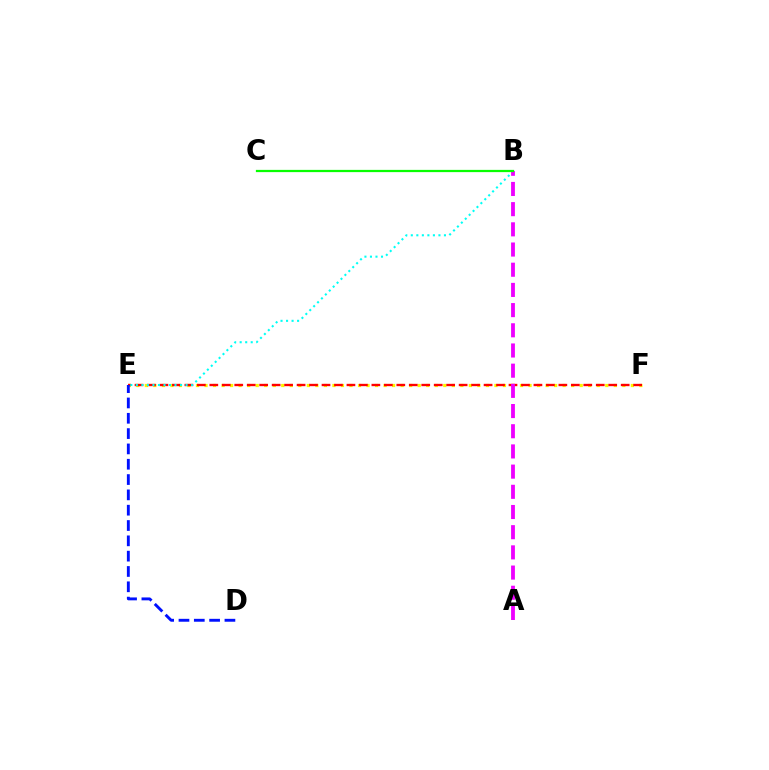{('E', 'F'): [{'color': '#fcf500', 'line_style': 'dotted', 'thickness': 2.32}, {'color': '#ff0000', 'line_style': 'dashed', 'thickness': 1.69}], ('B', 'E'): [{'color': '#00fff6', 'line_style': 'dotted', 'thickness': 1.5}], ('A', 'B'): [{'color': '#ee00ff', 'line_style': 'dashed', 'thickness': 2.74}], ('B', 'C'): [{'color': '#08ff00', 'line_style': 'solid', 'thickness': 1.61}], ('D', 'E'): [{'color': '#0010ff', 'line_style': 'dashed', 'thickness': 2.08}]}